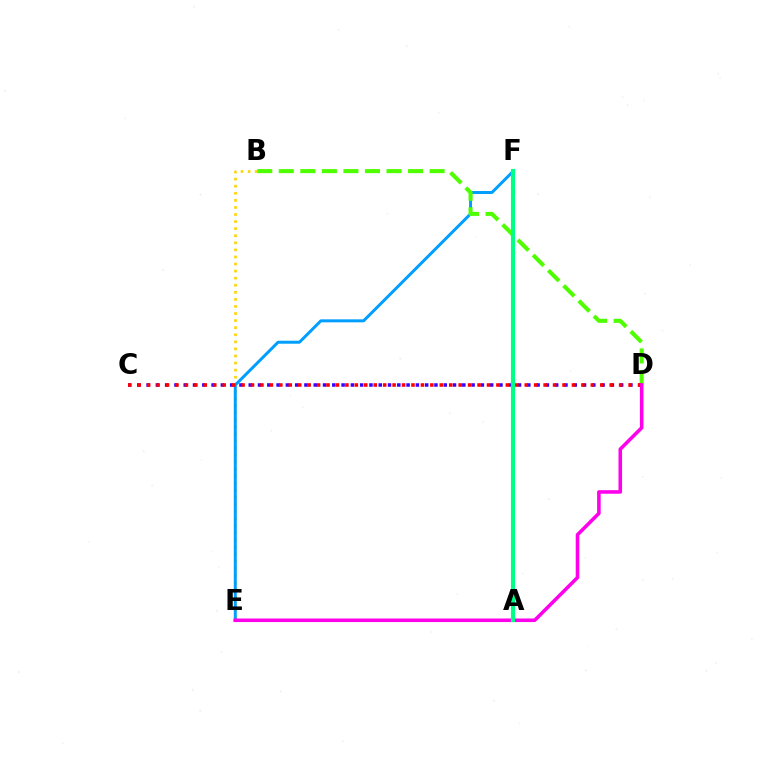{('B', 'E'): [{'color': '#ffd500', 'line_style': 'dotted', 'thickness': 1.92}], ('E', 'F'): [{'color': '#009eff', 'line_style': 'solid', 'thickness': 2.14}], ('B', 'D'): [{'color': '#4fff00', 'line_style': 'dashed', 'thickness': 2.93}], ('C', 'D'): [{'color': '#3700ff', 'line_style': 'dotted', 'thickness': 2.52}, {'color': '#ff0000', 'line_style': 'dotted', 'thickness': 2.56}], ('D', 'E'): [{'color': '#ff00ed', 'line_style': 'solid', 'thickness': 2.56}], ('A', 'F'): [{'color': '#00ff86', 'line_style': 'solid', 'thickness': 3.0}]}